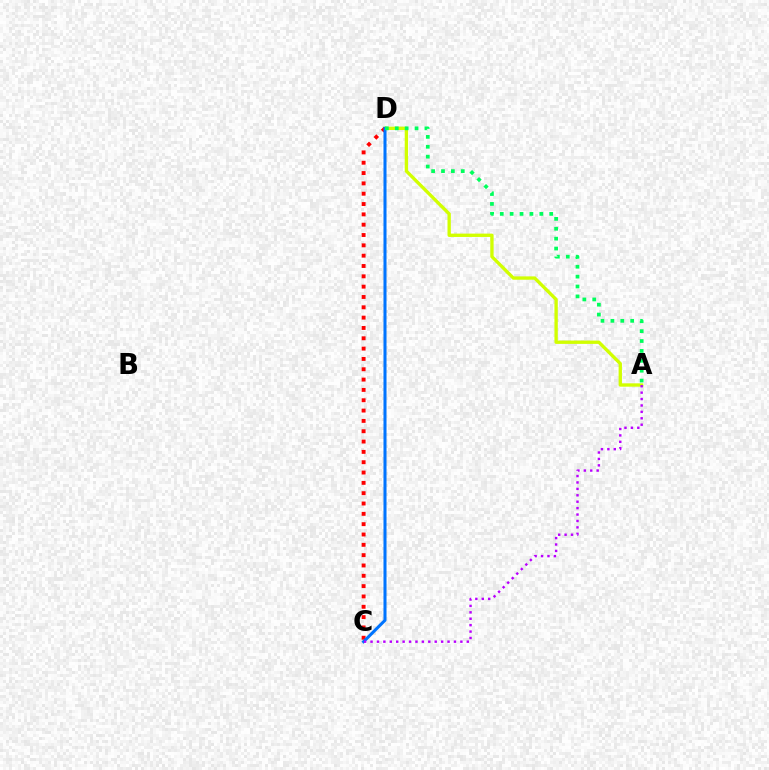{('A', 'D'): [{'color': '#d1ff00', 'line_style': 'solid', 'thickness': 2.4}, {'color': '#00ff5c', 'line_style': 'dotted', 'thickness': 2.69}], ('C', 'D'): [{'color': '#ff0000', 'line_style': 'dotted', 'thickness': 2.81}, {'color': '#0074ff', 'line_style': 'solid', 'thickness': 2.19}], ('A', 'C'): [{'color': '#b900ff', 'line_style': 'dotted', 'thickness': 1.74}]}